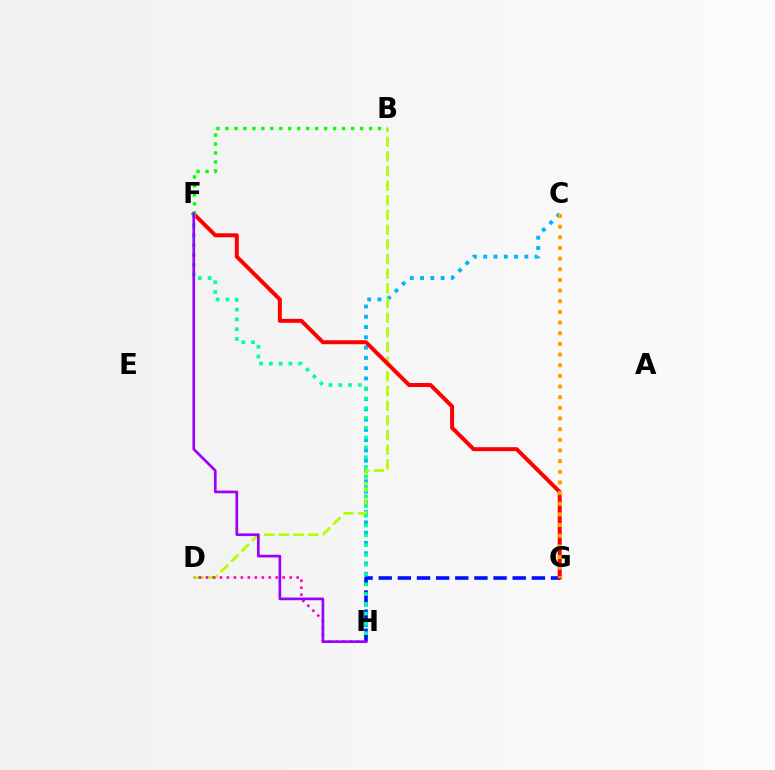{('C', 'H'): [{'color': '#00b5ff', 'line_style': 'dotted', 'thickness': 2.79}], ('G', 'H'): [{'color': '#0010ff', 'line_style': 'dashed', 'thickness': 2.6}], ('B', 'D'): [{'color': '#b3ff00', 'line_style': 'dashed', 'thickness': 1.99}], ('F', 'G'): [{'color': '#ff0000', 'line_style': 'solid', 'thickness': 2.86}], ('D', 'H'): [{'color': '#ff00bd', 'line_style': 'dotted', 'thickness': 1.9}], ('B', 'F'): [{'color': '#08ff00', 'line_style': 'dotted', 'thickness': 2.44}], ('F', 'H'): [{'color': '#00ff9d', 'line_style': 'dotted', 'thickness': 2.66}, {'color': '#9b00ff', 'line_style': 'solid', 'thickness': 1.93}], ('C', 'G'): [{'color': '#ffa500', 'line_style': 'dotted', 'thickness': 2.9}]}